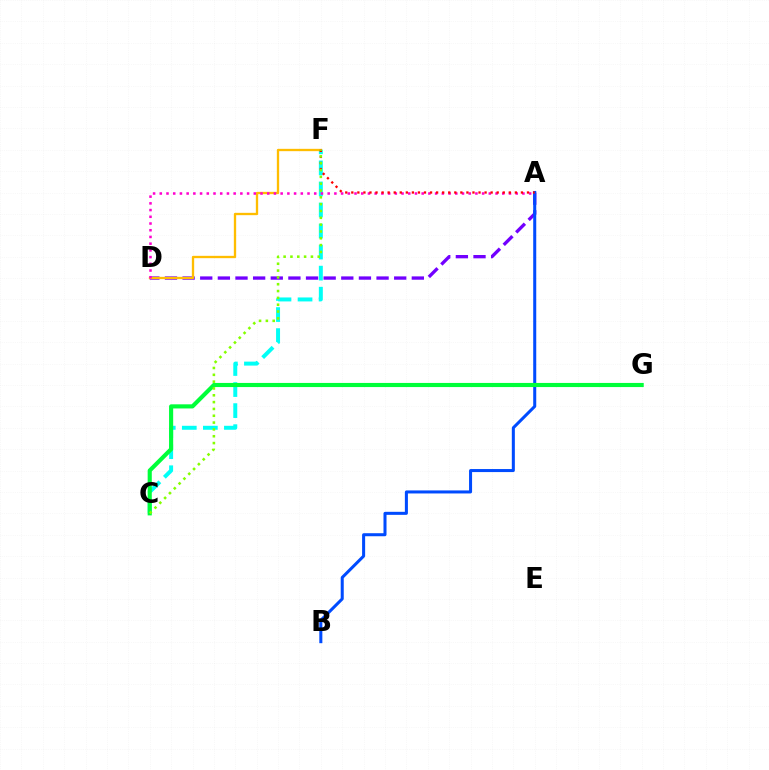{('C', 'F'): [{'color': '#00fff6', 'line_style': 'dashed', 'thickness': 2.86}, {'color': '#84ff00', 'line_style': 'dotted', 'thickness': 1.85}], ('A', 'D'): [{'color': '#7200ff', 'line_style': 'dashed', 'thickness': 2.4}, {'color': '#ff00cf', 'line_style': 'dotted', 'thickness': 1.82}], ('D', 'F'): [{'color': '#ffbd00', 'line_style': 'solid', 'thickness': 1.68}], ('A', 'B'): [{'color': '#004bff', 'line_style': 'solid', 'thickness': 2.18}], ('A', 'F'): [{'color': '#ff0000', 'line_style': 'dotted', 'thickness': 1.65}], ('C', 'G'): [{'color': '#00ff39', 'line_style': 'solid', 'thickness': 2.97}]}